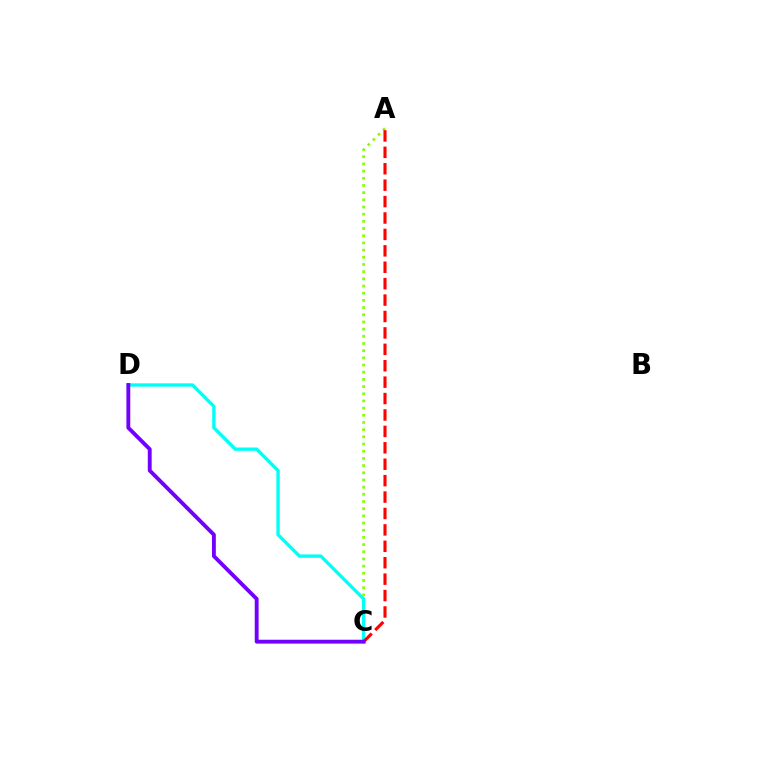{('A', 'C'): [{'color': '#84ff00', 'line_style': 'dotted', 'thickness': 1.95}, {'color': '#ff0000', 'line_style': 'dashed', 'thickness': 2.23}], ('C', 'D'): [{'color': '#00fff6', 'line_style': 'solid', 'thickness': 2.41}, {'color': '#7200ff', 'line_style': 'solid', 'thickness': 2.78}]}